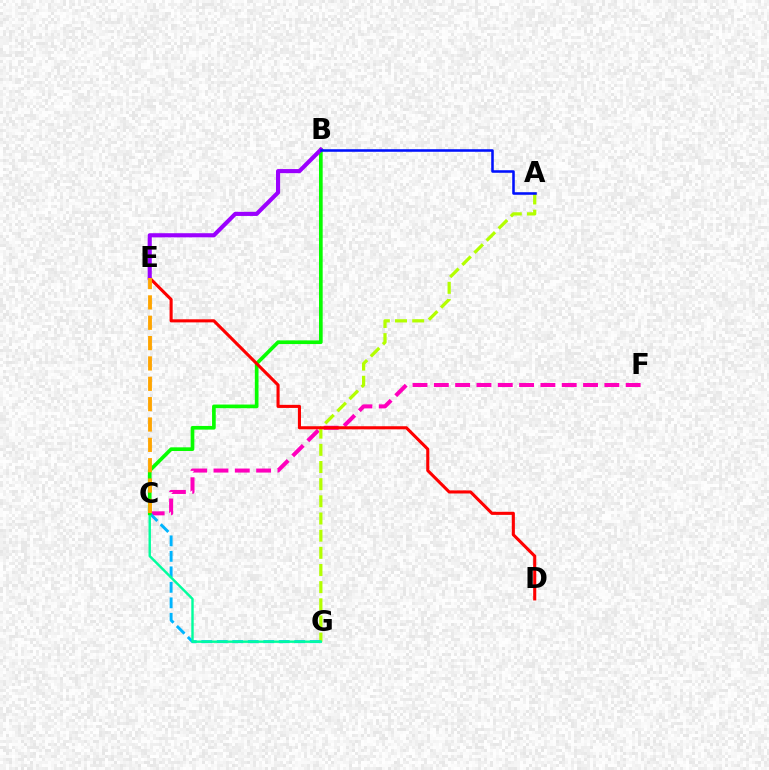{('C', 'F'): [{'color': '#ff00bd', 'line_style': 'dashed', 'thickness': 2.9}], ('A', 'G'): [{'color': '#b3ff00', 'line_style': 'dashed', 'thickness': 2.33}], ('C', 'G'): [{'color': '#00b5ff', 'line_style': 'dashed', 'thickness': 2.1}, {'color': '#00ff9d', 'line_style': 'solid', 'thickness': 1.74}], ('B', 'C'): [{'color': '#08ff00', 'line_style': 'solid', 'thickness': 2.65}], ('D', 'E'): [{'color': '#ff0000', 'line_style': 'solid', 'thickness': 2.22}], ('B', 'E'): [{'color': '#9b00ff', 'line_style': 'solid', 'thickness': 2.96}], ('A', 'B'): [{'color': '#0010ff', 'line_style': 'solid', 'thickness': 1.84}], ('C', 'E'): [{'color': '#ffa500', 'line_style': 'dashed', 'thickness': 2.76}]}